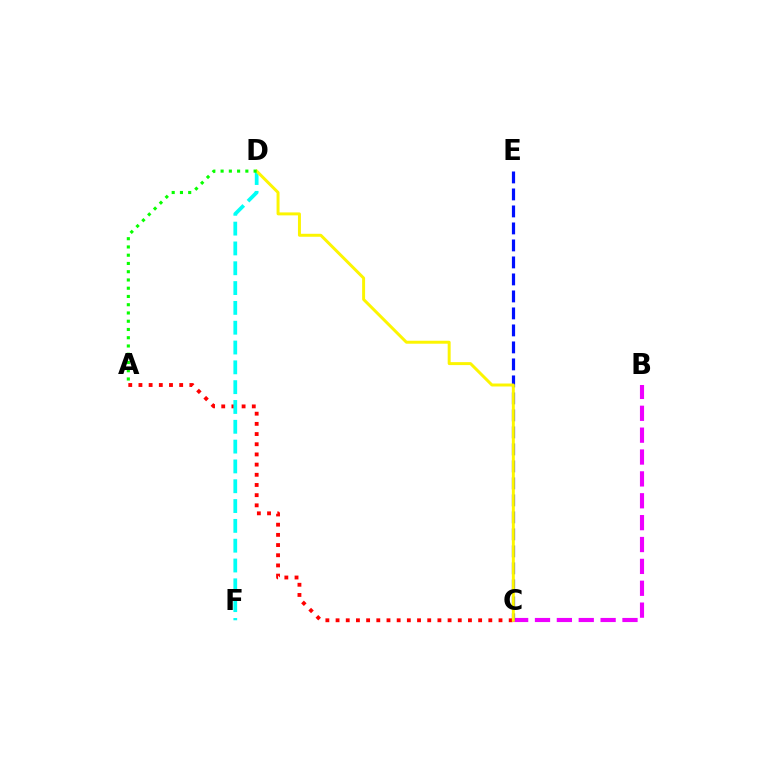{('B', 'C'): [{'color': '#ee00ff', 'line_style': 'dashed', 'thickness': 2.97}], ('C', 'E'): [{'color': '#0010ff', 'line_style': 'dashed', 'thickness': 2.31}], ('A', 'C'): [{'color': '#ff0000', 'line_style': 'dotted', 'thickness': 2.77}], ('D', 'F'): [{'color': '#00fff6', 'line_style': 'dashed', 'thickness': 2.69}], ('C', 'D'): [{'color': '#fcf500', 'line_style': 'solid', 'thickness': 2.14}], ('A', 'D'): [{'color': '#08ff00', 'line_style': 'dotted', 'thickness': 2.24}]}